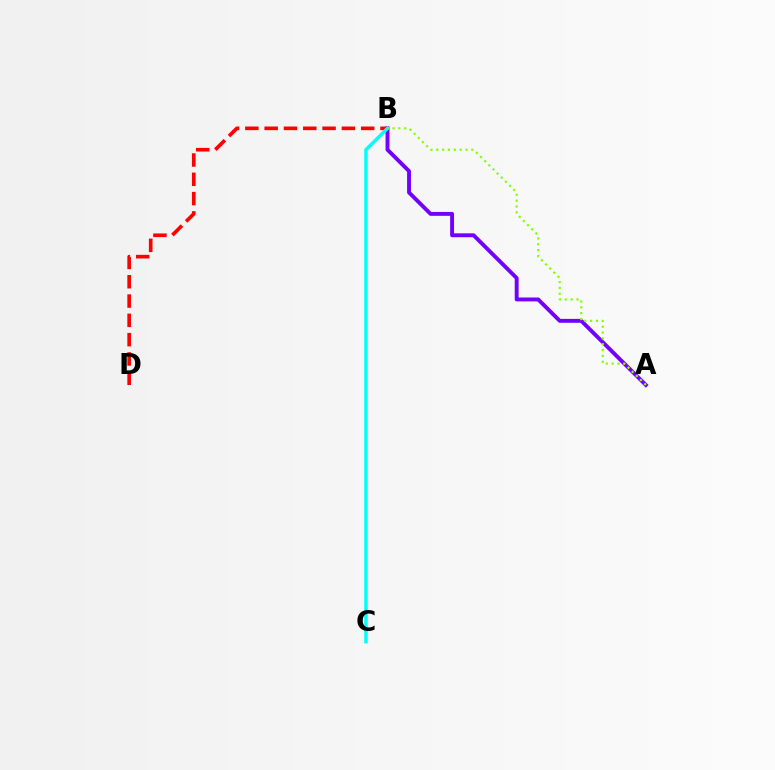{('B', 'D'): [{'color': '#ff0000', 'line_style': 'dashed', 'thickness': 2.62}], ('A', 'B'): [{'color': '#7200ff', 'line_style': 'solid', 'thickness': 2.8}, {'color': '#84ff00', 'line_style': 'dotted', 'thickness': 1.59}], ('B', 'C'): [{'color': '#00fff6', 'line_style': 'solid', 'thickness': 2.49}]}